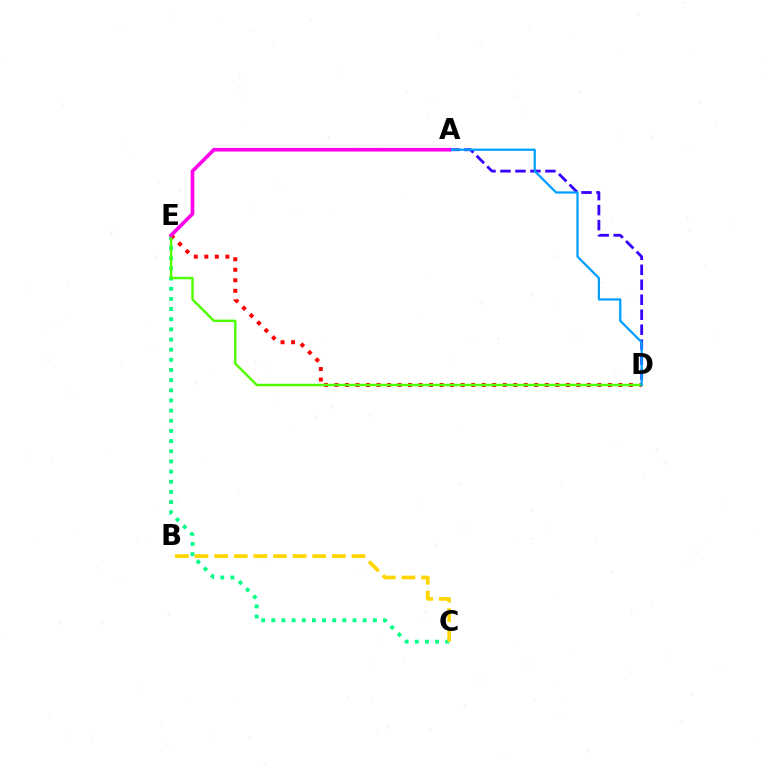{('C', 'E'): [{'color': '#00ff86', 'line_style': 'dotted', 'thickness': 2.76}], ('A', 'D'): [{'color': '#3700ff', 'line_style': 'dashed', 'thickness': 2.04}, {'color': '#009eff', 'line_style': 'solid', 'thickness': 1.61}], ('B', 'C'): [{'color': '#ffd500', 'line_style': 'dashed', 'thickness': 2.66}], ('D', 'E'): [{'color': '#ff0000', 'line_style': 'dotted', 'thickness': 2.86}, {'color': '#4fff00', 'line_style': 'solid', 'thickness': 1.75}], ('A', 'E'): [{'color': '#ff00ed', 'line_style': 'solid', 'thickness': 2.63}]}